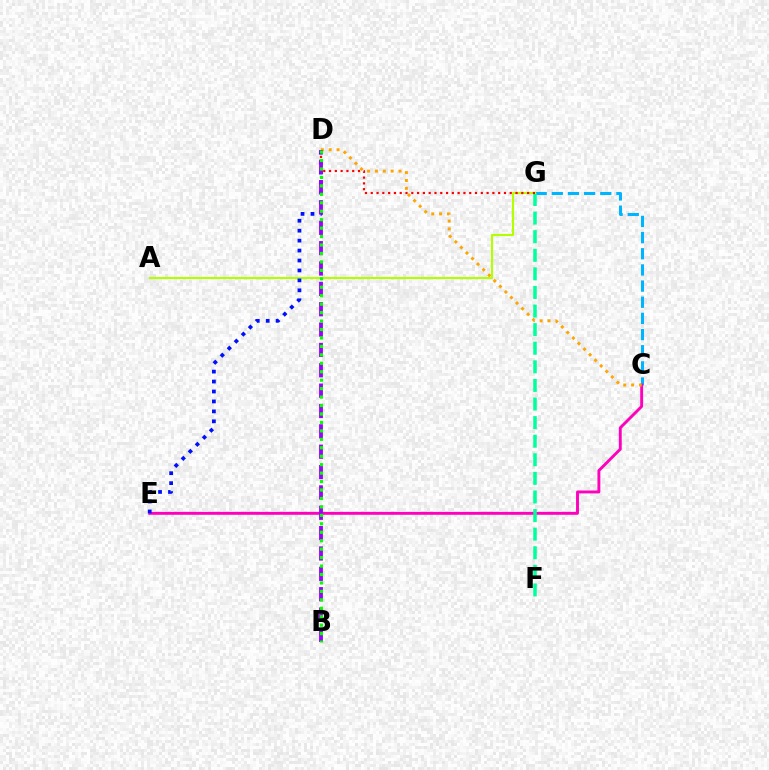{('C', 'G'): [{'color': '#00b5ff', 'line_style': 'dashed', 'thickness': 2.2}], ('C', 'E'): [{'color': '#ff00bd', 'line_style': 'solid', 'thickness': 2.09}], ('C', 'D'): [{'color': '#ffa500', 'line_style': 'dotted', 'thickness': 2.14}], ('F', 'G'): [{'color': '#00ff9d', 'line_style': 'dashed', 'thickness': 2.53}], ('A', 'G'): [{'color': '#b3ff00', 'line_style': 'solid', 'thickness': 1.53}], ('D', 'G'): [{'color': '#ff0000', 'line_style': 'dotted', 'thickness': 1.57}], ('D', 'E'): [{'color': '#0010ff', 'line_style': 'dotted', 'thickness': 2.7}], ('B', 'D'): [{'color': '#9b00ff', 'line_style': 'dashed', 'thickness': 2.77}, {'color': '#08ff00', 'line_style': 'dotted', 'thickness': 2.3}]}